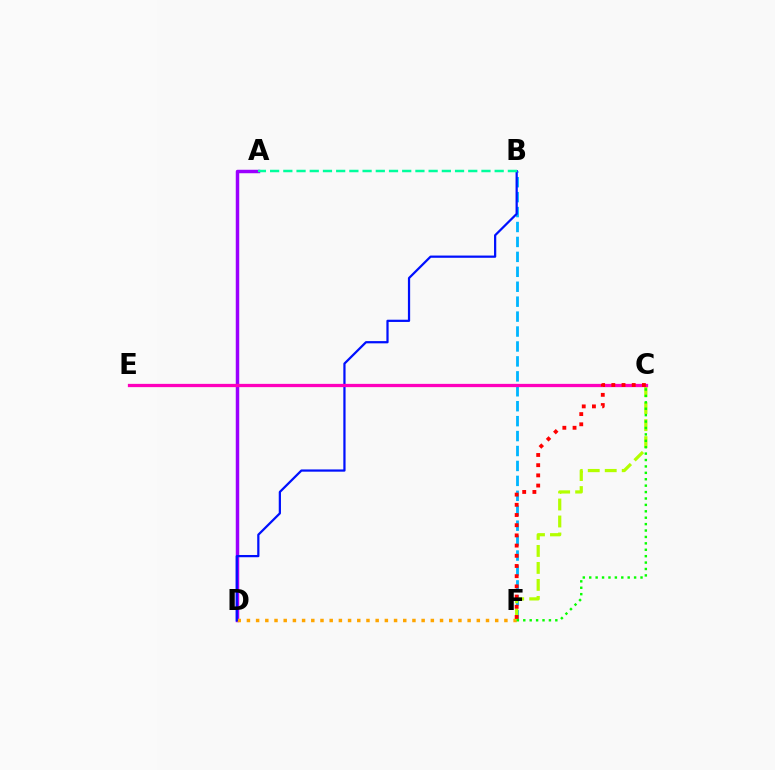{('A', 'D'): [{'color': '#9b00ff', 'line_style': 'solid', 'thickness': 2.5}], ('B', 'F'): [{'color': '#00b5ff', 'line_style': 'dashed', 'thickness': 2.03}], ('D', 'F'): [{'color': '#ffa500', 'line_style': 'dotted', 'thickness': 2.5}], ('B', 'D'): [{'color': '#0010ff', 'line_style': 'solid', 'thickness': 1.61}], ('C', 'F'): [{'color': '#b3ff00', 'line_style': 'dashed', 'thickness': 2.31}, {'color': '#08ff00', 'line_style': 'dotted', 'thickness': 1.74}, {'color': '#ff0000', 'line_style': 'dotted', 'thickness': 2.77}], ('A', 'B'): [{'color': '#00ff9d', 'line_style': 'dashed', 'thickness': 1.79}], ('C', 'E'): [{'color': '#ff00bd', 'line_style': 'solid', 'thickness': 2.35}]}